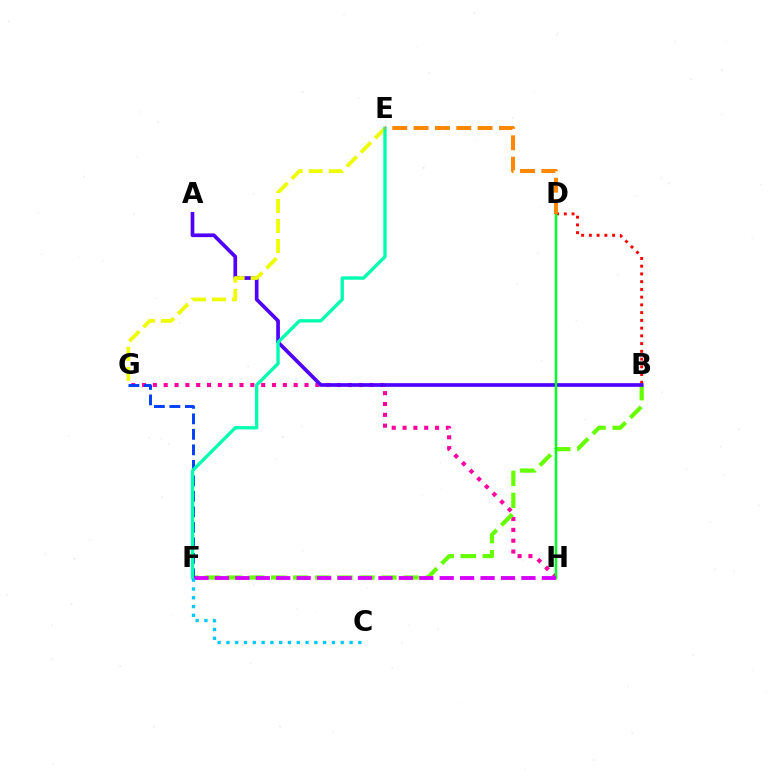{('B', 'D'): [{'color': '#ff0000', 'line_style': 'dotted', 'thickness': 2.1}], ('G', 'H'): [{'color': '#ff00a0', 'line_style': 'dotted', 'thickness': 2.94}], ('B', 'F'): [{'color': '#66ff00', 'line_style': 'dashed', 'thickness': 3.0}], ('A', 'B'): [{'color': '#4f00ff', 'line_style': 'solid', 'thickness': 2.65}], ('D', 'H'): [{'color': '#00ff27', 'line_style': 'solid', 'thickness': 1.79}], ('E', 'G'): [{'color': '#eeff00', 'line_style': 'dashed', 'thickness': 2.72}], ('F', 'G'): [{'color': '#003fff', 'line_style': 'dashed', 'thickness': 2.1}], ('E', 'F'): [{'color': '#00ffaf', 'line_style': 'solid', 'thickness': 2.4}], ('D', 'E'): [{'color': '#ff8800', 'line_style': 'dashed', 'thickness': 2.9}], ('F', 'H'): [{'color': '#d600ff', 'line_style': 'dashed', 'thickness': 2.78}], ('C', 'F'): [{'color': '#00c7ff', 'line_style': 'dotted', 'thickness': 2.39}]}